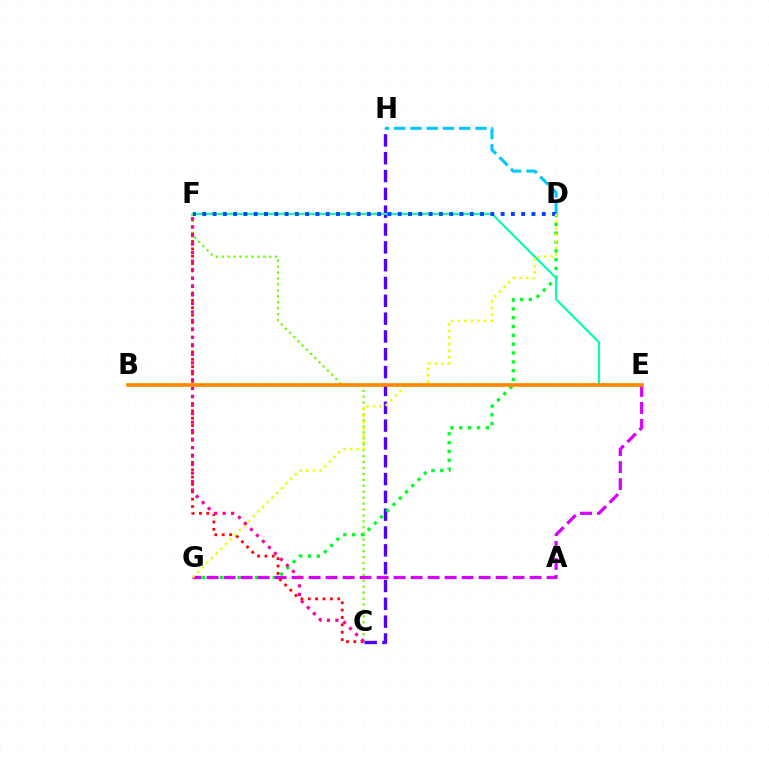{('C', 'F'): [{'color': '#66ff00', 'line_style': 'dotted', 'thickness': 1.61}, {'color': '#ff0000', 'line_style': 'dotted', 'thickness': 2.0}, {'color': '#ff00a0', 'line_style': 'dotted', 'thickness': 2.3}], ('C', 'H'): [{'color': '#4f00ff', 'line_style': 'dashed', 'thickness': 2.42}], ('D', 'G'): [{'color': '#00ff27', 'line_style': 'dotted', 'thickness': 2.4}, {'color': '#eeff00', 'line_style': 'dotted', 'thickness': 1.79}], ('E', 'F'): [{'color': '#00ffaf', 'line_style': 'solid', 'thickness': 1.53}], ('E', 'G'): [{'color': '#d600ff', 'line_style': 'dashed', 'thickness': 2.31}], ('D', 'H'): [{'color': '#00c7ff', 'line_style': 'dashed', 'thickness': 2.21}], ('D', 'F'): [{'color': '#003fff', 'line_style': 'dotted', 'thickness': 2.8}], ('B', 'E'): [{'color': '#ff8800', 'line_style': 'solid', 'thickness': 2.64}]}